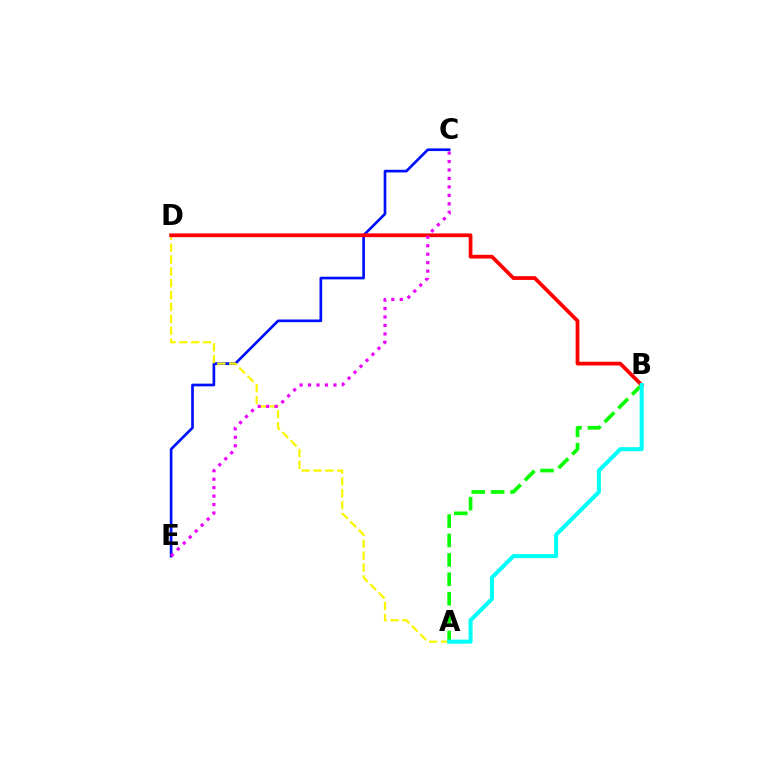{('A', 'B'): [{'color': '#08ff00', 'line_style': 'dashed', 'thickness': 2.64}, {'color': '#00fff6', 'line_style': 'solid', 'thickness': 2.92}], ('C', 'E'): [{'color': '#0010ff', 'line_style': 'solid', 'thickness': 1.93}, {'color': '#ee00ff', 'line_style': 'dotted', 'thickness': 2.3}], ('A', 'D'): [{'color': '#fcf500', 'line_style': 'dashed', 'thickness': 1.61}], ('B', 'D'): [{'color': '#ff0000', 'line_style': 'solid', 'thickness': 2.7}]}